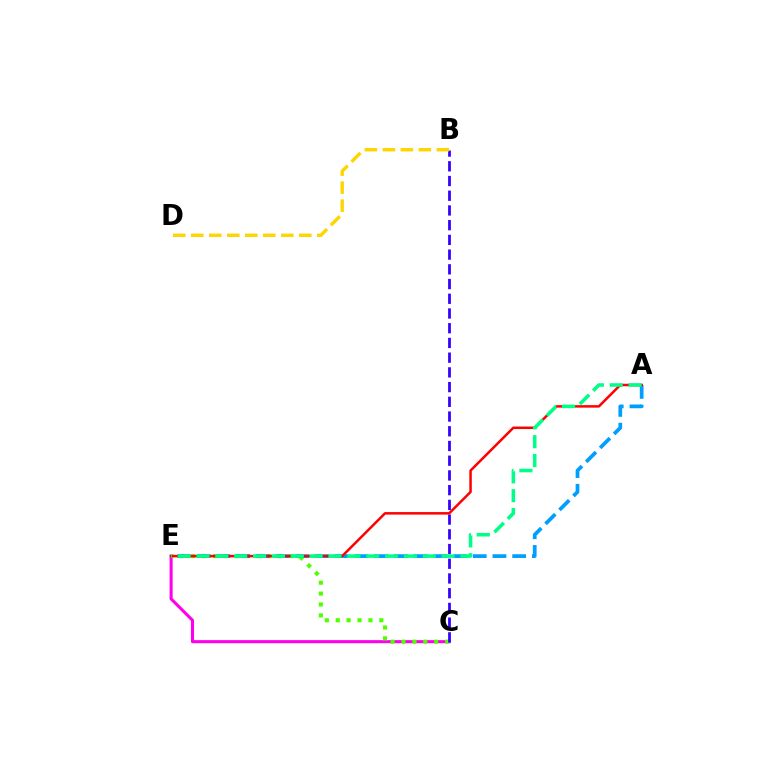{('C', 'E'): [{'color': '#ff00ed', 'line_style': 'solid', 'thickness': 2.2}, {'color': '#4fff00', 'line_style': 'dotted', 'thickness': 2.96}], ('B', 'C'): [{'color': '#3700ff', 'line_style': 'dashed', 'thickness': 2.0}], ('A', 'E'): [{'color': '#009eff', 'line_style': 'dashed', 'thickness': 2.68}, {'color': '#ff0000', 'line_style': 'solid', 'thickness': 1.79}, {'color': '#00ff86', 'line_style': 'dashed', 'thickness': 2.56}], ('B', 'D'): [{'color': '#ffd500', 'line_style': 'dashed', 'thickness': 2.45}]}